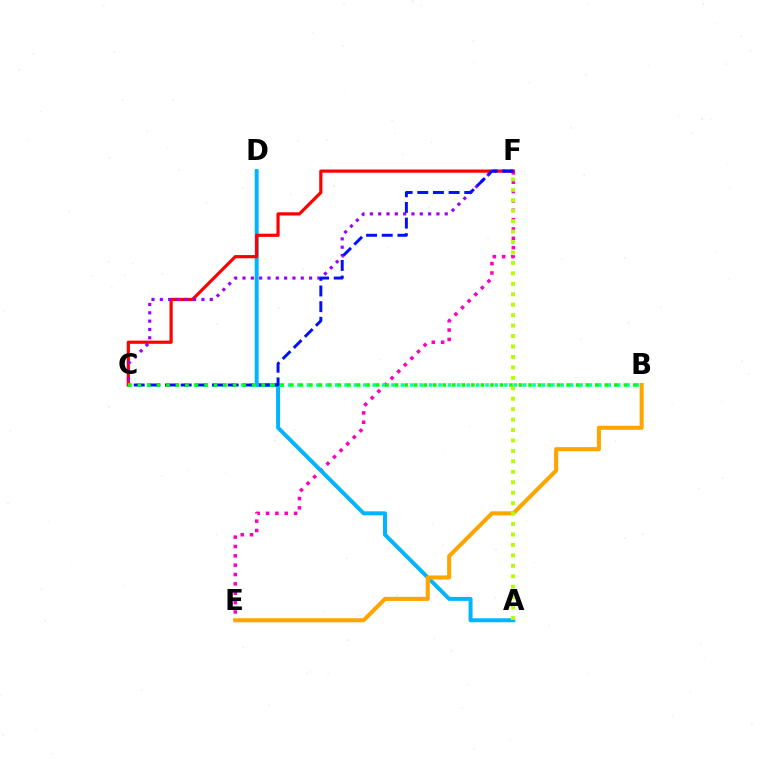{('E', 'F'): [{'color': '#ff00bd', 'line_style': 'dotted', 'thickness': 2.54}], ('A', 'D'): [{'color': '#00b5ff', 'line_style': 'solid', 'thickness': 2.86}], ('B', 'E'): [{'color': '#ffa500', 'line_style': 'solid', 'thickness': 2.93}], ('C', 'F'): [{'color': '#ff0000', 'line_style': 'solid', 'thickness': 2.3}, {'color': '#9b00ff', 'line_style': 'dotted', 'thickness': 2.26}, {'color': '#0010ff', 'line_style': 'dashed', 'thickness': 2.13}], ('B', 'C'): [{'color': '#00ff9d', 'line_style': 'dotted', 'thickness': 2.55}, {'color': '#08ff00', 'line_style': 'dotted', 'thickness': 2.59}], ('A', 'F'): [{'color': '#b3ff00', 'line_style': 'dotted', 'thickness': 2.84}]}